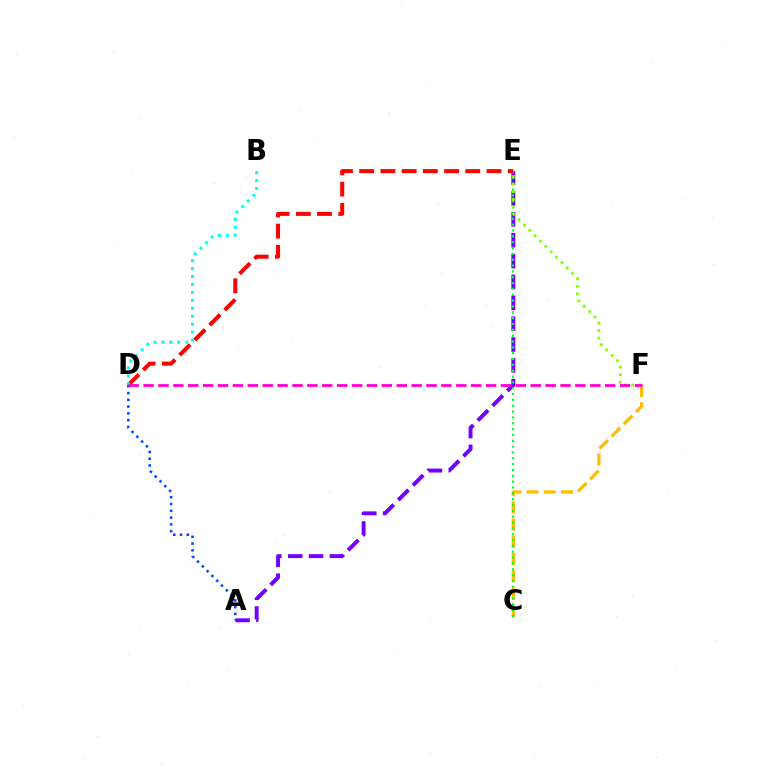{('C', 'F'): [{'color': '#ffbd00', 'line_style': 'dashed', 'thickness': 2.34}], ('A', 'E'): [{'color': '#7200ff', 'line_style': 'dashed', 'thickness': 2.83}], ('C', 'E'): [{'color': '#00ff39', 'line_style': 'dotted', 'thickness': 1.59}], ('D', 'E'): [{'color': '#ff0000', 'line_style': 'dashed', 'thickness': 2.88}], ('E', 'F'): [{'color': '#84ff00', 'line_style': 'dotted', 'thickness': 2.06}], ('B', 'D'): [{'color': '#00fff6', 'line_style': 'dotted', 'thickness': 2.16}], ('A', 'D'): [{'color': '#004bff', 'line_style': 'dotted', 'thickness': 1.84}], ('D', 'F'): [{'color': '#ff00cf', 'line_style': 'dashed', 'thickness': 2.02}]}